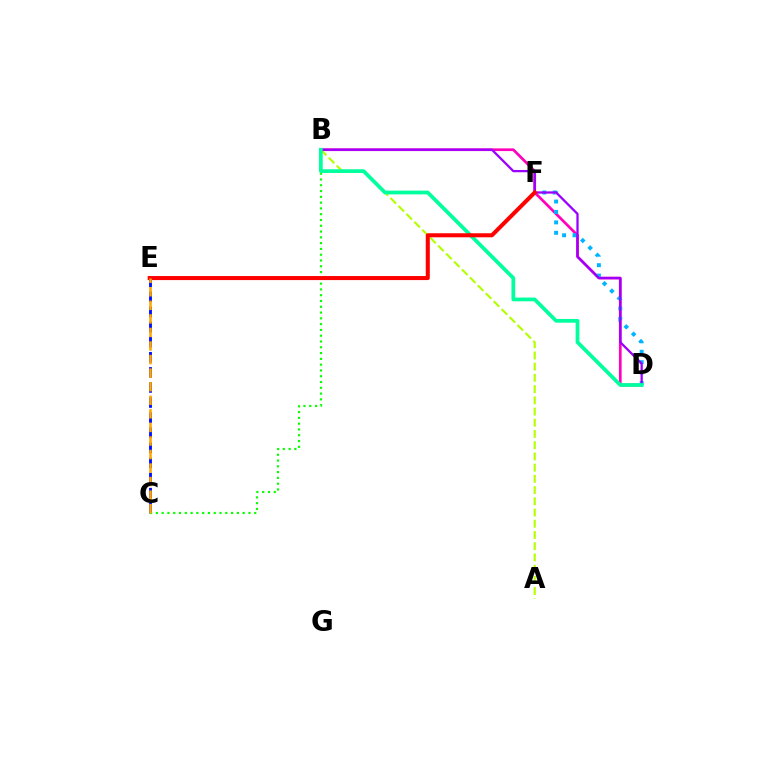{('B', 'D'): [{'color': '#ff00bd', 'line_style': 'solid', 'thickness': 1.95}, {'color': '#9b00ff', 'line_style': 'solid', 'thickness': 1.63}, {'color': '#00ff9d', 'line_style': 'solid', 'thickness': 2.69}], ('A', 'B'): [{'color': '#b3ff00', 'line_style': 'dashed', 'thickness': 1.52}], ('D', 'F'): [{'color': '#00b5ff', 'line_style': 'dotted', 'thickness': 2.83}], ('C', 'E'): [{'color': '#0010ff', 'line_style': 'dashed', 'thickness': 2.05}, {'color': '#ffa500', 'line_style': 'dashed', 'thickness': 1.84}], ('B', 'C'): [{'color': '#08ff00', 'line_style': 'dotted', 'thickness': 1.57}], ('E', 'F'): [{'color': '#ff0000', 'line_style': 'solid', 'thickness': 2.91}]}